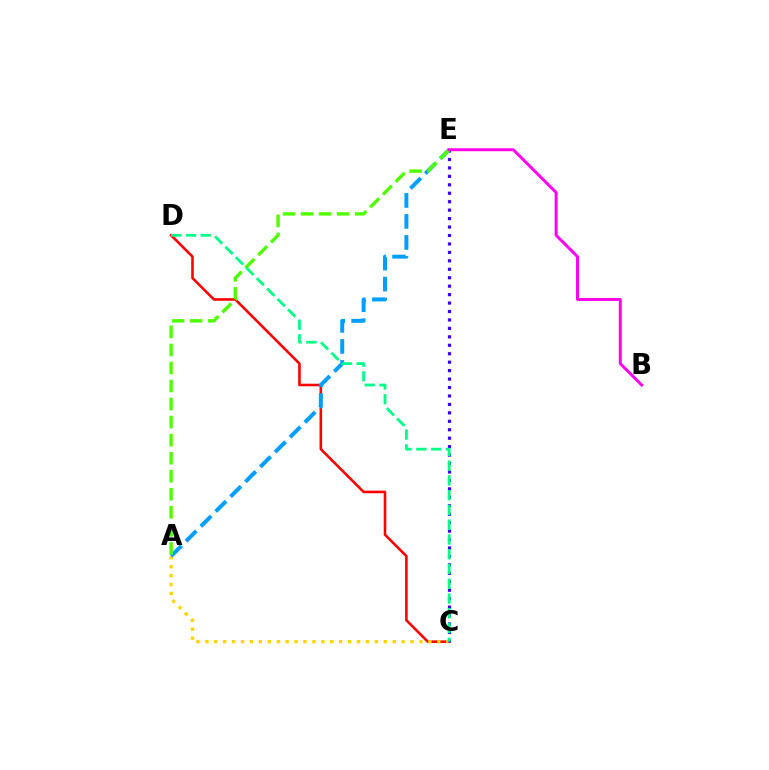{('C', 'D'): [{'color': '#ff0000', 'line_style': 'solid', 'thickness': 1.86}, {'color': '#00ff86', 'line_style': 'dashed', 'thickness': 2.01}], ('A', 'C'): [{'color': '#ffd500', 'line_style': 'dotted', 'thickness': 2.42}], ('C', 'E'): [{'color': '#3700ff', 'line_style': 'dotted', 'thickness': 2.29}], ('A', 'E'): [{'color': '#009eff', 'line_style': 'dashed', 'thickness': 2.86}, {'color': '#4fff00', 'line_style': 'dashed', 'thickness': 2.45}], ('B', 'E'): [{'color': '#ff00ed', 'line_style': 'solid', 'thickness': 2.13}]}